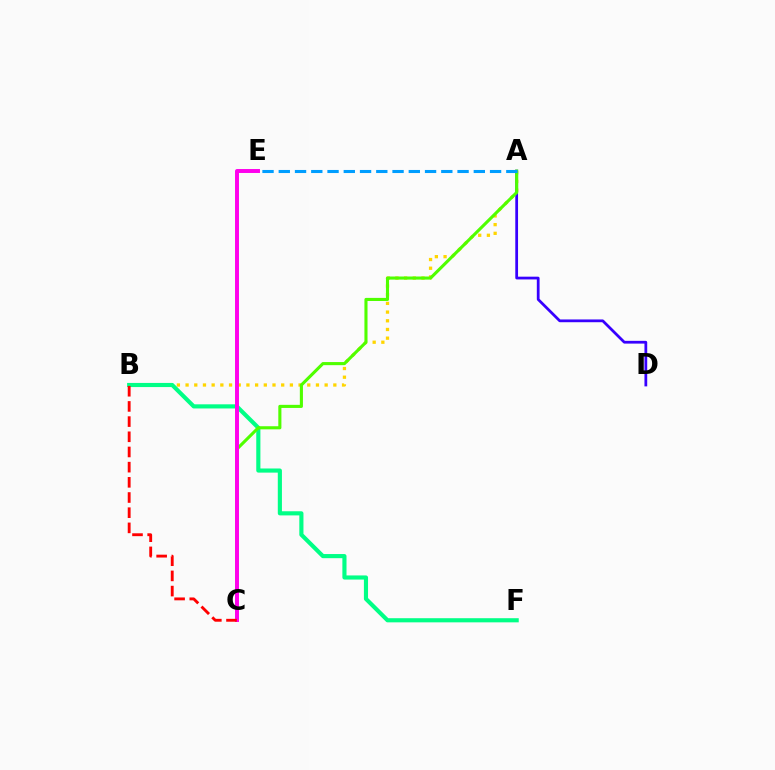{('A', 'B'): [{'color': '#ffd500', 'line_style': 'dotted', 'thickness': 2.36}], ('A', 'D'): [{'color': '#3700ff', 'line_style': 'solid', 'thickness': 1.99}], ('B', 'F'): [{'color': '#00ff86', 'line_style': 'solid', 'thickness': 2.98}], ('A', 'C'): [{'color': '#4fff00', 'line_style': 'solid', 'thickness': 2.23}], ('C', 'E'): [{'color': '#ff00ed', 'line_style': 'solid', 'thickness': 2.84}], ('A', 'E'): [{'color': '#009eff', 'line_style': 'dashed', 'thickness': 2.21}], ('B', 'C'): [{'color': '#ff0000', 'line_style': 'dashed', 'thickness': 2.06}]}